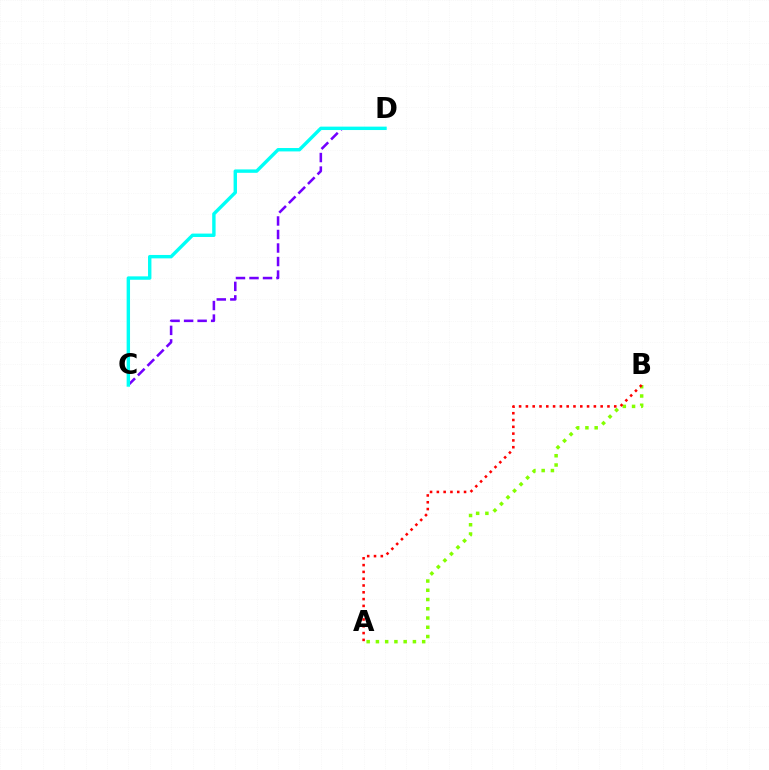{('A', 'B'): [{'color': '#84ff00', 'line_style': 'dotted', 'thickness': 2.51}, {'color': '#ff0000', 'line_style': 'dotted', 'thickness': 1.85}], ('C', 'D'): [{'color': '#7200ff', 'line_style': 'dashed', 'thickness': 1.84}, {'color': '#00fff6', 'line_style': 'solid', 'thickness': 2.45}]}